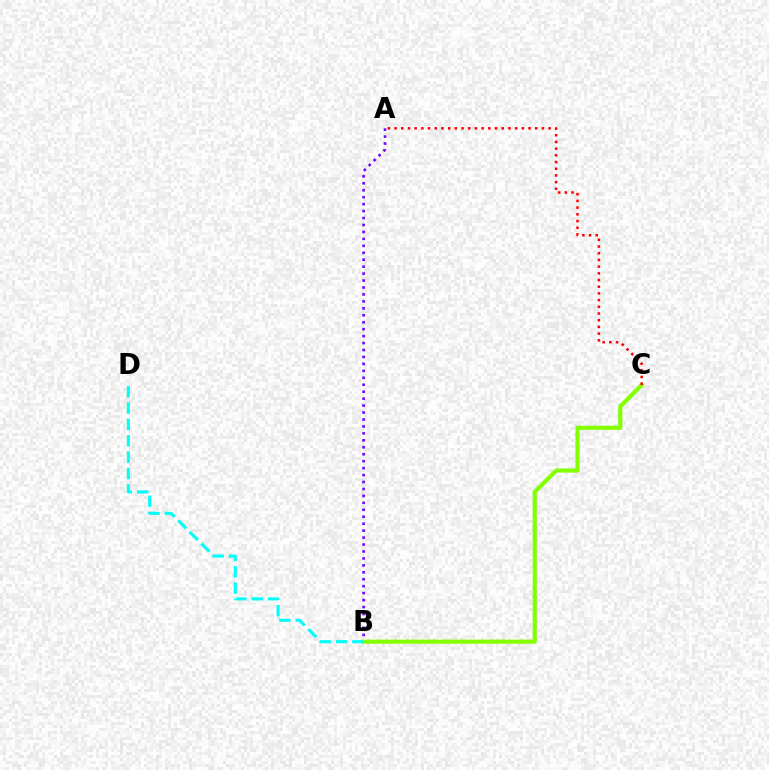{('A', 'B'): [{'color': '#7200ff', 'line_style': 'dotted', 'thickness': 1.89}], ('B', 'C'): [{'color': '#84ff00', 'line_style': 'solid', 'thickness': 2.97}], ('B', 'D'): [{'color': '#00fff6', 'line_style': 'dashed', 'thickness': 2.22}], ('A', 'C'): [{'color': '#ff0000', 'line_style': 'dotted', 'thickness': 1.82}]}